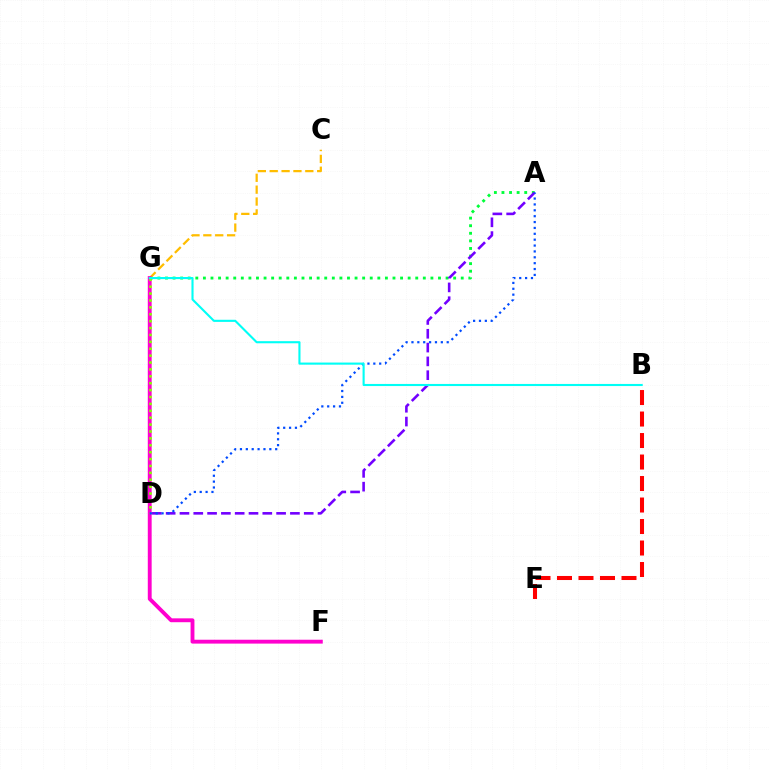{('A', 'G'): [{'color': '#00ff39', 'line_style': 'dotted', 'thickness': 2.06}], ('C', 'G'): [{'color': '#ffbd00', 'line_style': 'dashed', 'thickness': 1.61}], ('F', 'G'): [{'color': '#ff00cf', 'line_style': 'solid', 'thickness': 2.79}], ('A', 'D'): [{'color': '#7200ff', 'line_style': 'dashed', 'thickness': 1.88}, {'color': '#004bff', 'line_style': 'dotted', 'thickness': 1.6}], ('D', 'G'): [{'color': '#84ff00', 'line_style': 'dotted', 'thickness': 1.87}], ('B', 'E'): [{'color': '#ff0000', 'line_style': 'dashed', 'thickness': 2.92}], ('B', 'G'): [{'color': '#00fff6', 'line_style': 'solid', 'thickness': 1.52}]}